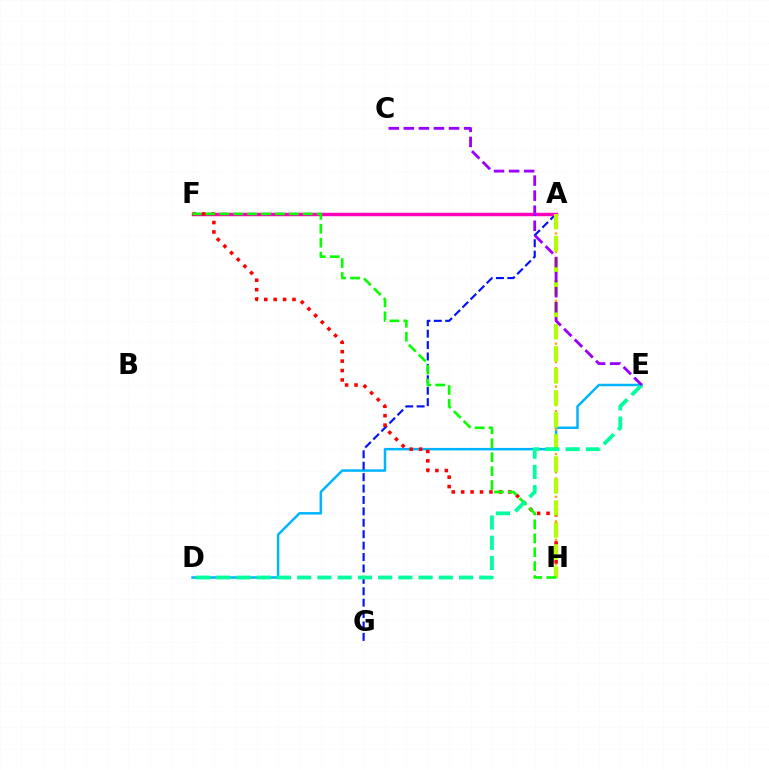{('D', 'E'): [{'color': '#00b5ff', 'line_style': 'solid', 'thickness': 1.8}, {'color': '#00ff9d', 'line_style': 'dashed', 'thickness': 2.75}], ('A', 'G'): [{'color': '#0010ff', 'line_style': 'dashed', 'thickness': 1.55}], ('A', 'H'): [{'color': '#ffa500', 'line_style': 'dotted', 'thickness': 1.66}, {'color': '#b3ff00', 'line_style': 'dashed', 'thickness': 2.99}], ('A', 'F'): [{'color': '#ff00bd', 'line_style': 'solid', 'thickness': 2.48}], ('F', 'H'): [{'color': '#ff0000', 'line_style': 'dotted', 'thickness': 2.56}, {'color': '#08ff00', 'line_style': 'dashed', 'thickness': 1.89}], ('C', 'E'): [{'color': '#9b00ff', 'line_style': 'dashed', 'thickness': 2.05}]}